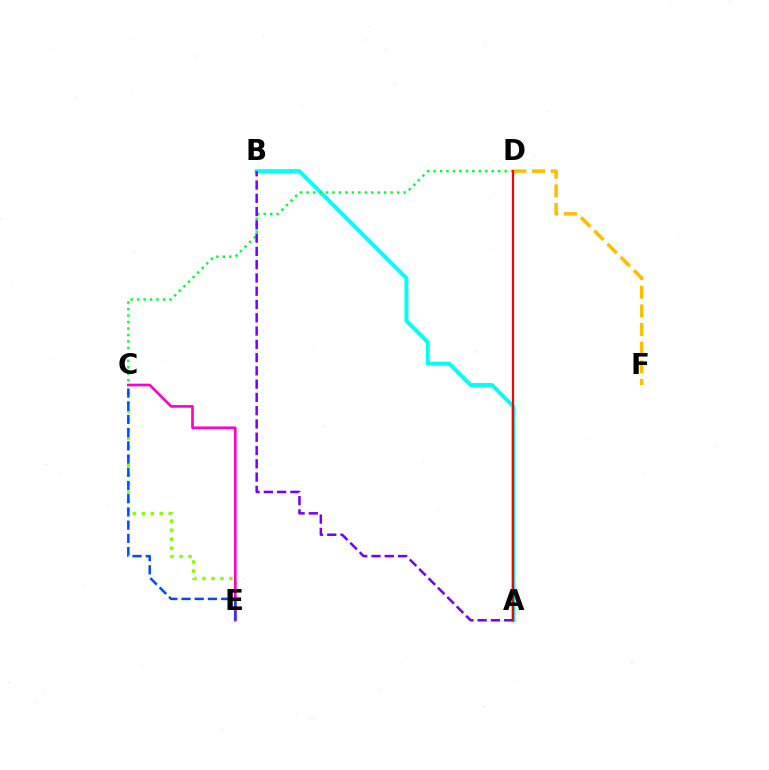{('A', 'B'): [{'color': '#00fff6', 'line_style': 'solid', 'thickness': 2.82}, {'color': '#7200ff', 'line_style': 'dashed', 'thickness': 1.8}], ('D', 'F'): [{'color': '#ffbd00', 'line_style': 'dashed', 'thickness': 2.54}], ('C', 'E'): [{'color': '#84ff00', 'line_style': 'dotted', 'thickness': 2.44}, {'color': '#ff00cf', 'line_style': 'solid', 'thickness': 1.92}, {'color': '#004bff', 'line_style': 'dashed', 'thickness': 1.79}], ('C', 'D'): [{'color': '#00ff39', 'line_style': 'dotted', 'thickness': 1.76}], ('A', 'D'): [{'color': '#ff0000', 'line_style': 'solid', 'thickness': 1.57}]}